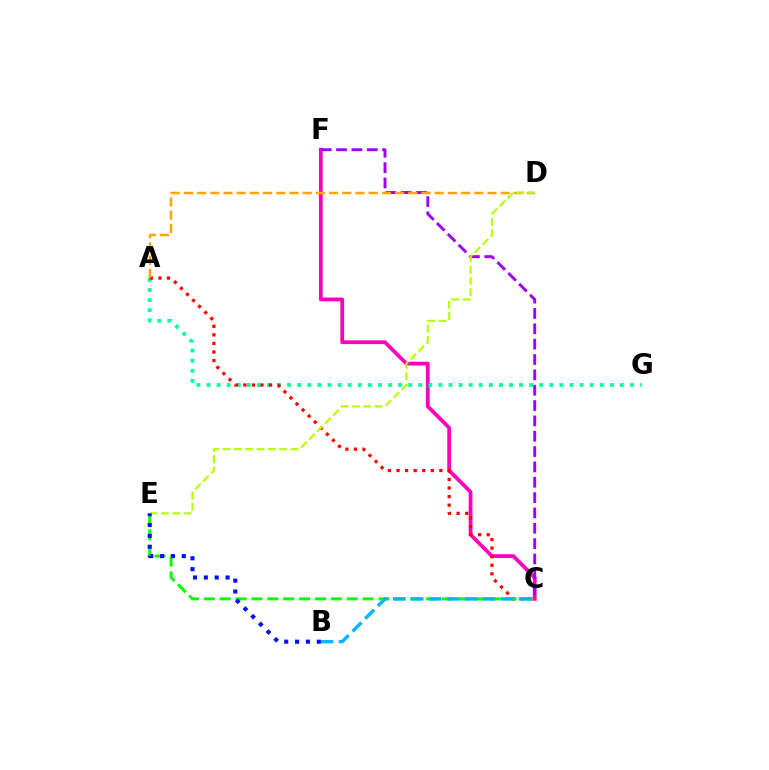{('C', 'F'): [{'color': '#ff00bd', 'line_style': 'solid', 'thickness': 2.71}, {'color': '#9b00ff', 'line_style': 'dashed', 'thickness': 2.08}], ('A', 'G'): [{'color': '#00ff9d', 'line_style': 'dotted', 'thickness': 2.74}], ('A', 'C'): [{'color': '#ff0000', 'line_style': 'dotted', 'thickness': 2.33}], ('C', 'E'): [{'color': '#08ff00', 'line_style': 'dashed', 'thickness': 2.16}], ('A', 'D'): [{'color': '#ffa500', 'line_style': 'dashed', 'thickness': 1.79}], ('D', 'E'): [{'color': '#b3ff00', 'line_style': 'dashed', 'thickness': 1.54}], ('B', 'C'): [{'color': '#00b5ff', 'line_style': 'dashed', 'thickness': 2.44}], ('B', 'E'): [{'color': '#0010ff', 'line_style': 'dotted', 'thickness': 2.95}]}